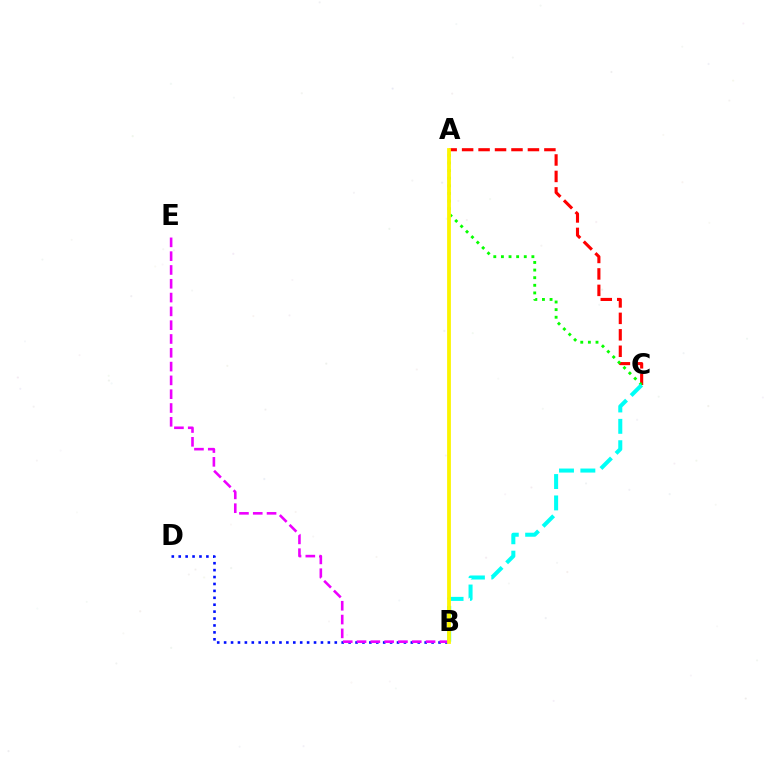{('A', 'C'): [{'color': '#ff0000', 'line_style': 'dashed', 'thickness': 2.24}, {'color': '#08ff00', 'line_style': 'dotted', 'thickness': 2.07}], ('B', 'D'): [{'color': '#0010ff', 'line_style': 'dotted', 'thickness': 1.88}], ('B', 'C'): [{'color': '#00fff6', 'line_style': 'dashed', 'thickness': 2.9}], ('B', 'E'): [{'color': '#ee00ff', 'line_style': 'dashed', 'thickness': 1.88}], ('A', 'B'): [{'color': '#fcf500', 'line_style': 'solid', 'thickness': 2.73}]}